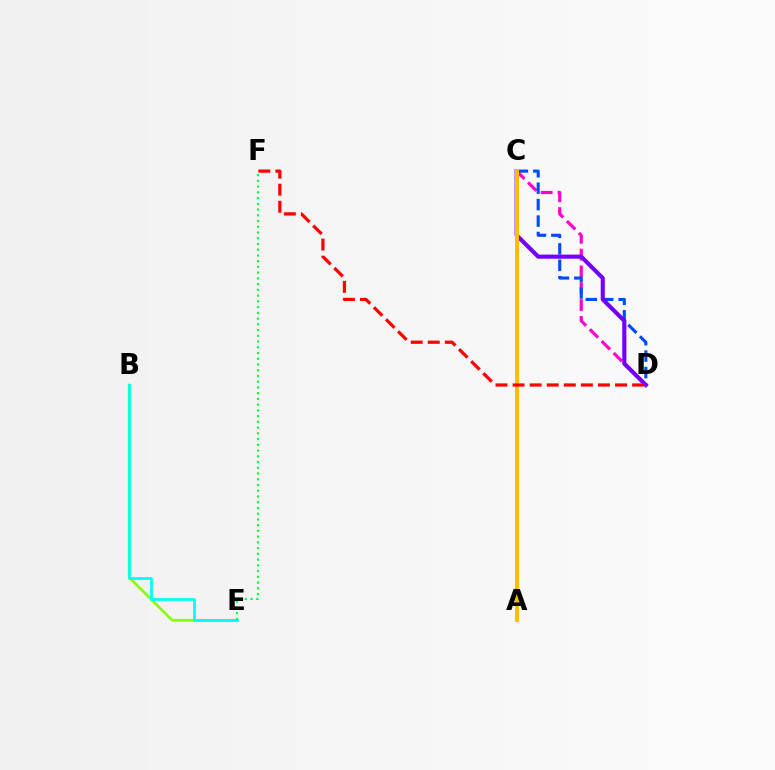{('C', 'D'): [{'color': '#ff00cf', 'line_style': 'dashed', 'thickness': 2.29}, {'color': '#004bff', 'line_style': 'dashed', 'thickness': 2.23}, {'color': '#7200ff', 'line_style': 'solid', 'thickness': 2.96}], ('B', 'E'): [{'color': '#84ff00', 'line_style': 'solid', 'thickness': 1.89}, {'color': '#00fff6', 'line_style': 'solid', 'thickness': 1.98}], ('E', 'F'): [{'color': '#00ff39', 'line_style': 'dotted', 'thickness': 1.56}], ('A', 'C'): [{'color': '#ffbd00', 'line_style': 'solid', 'thickness': 2.89}], ('D', 'F'): [{'color': '#ff0000', 'line_style': 'dashed', 'thickness': 2.32}]}